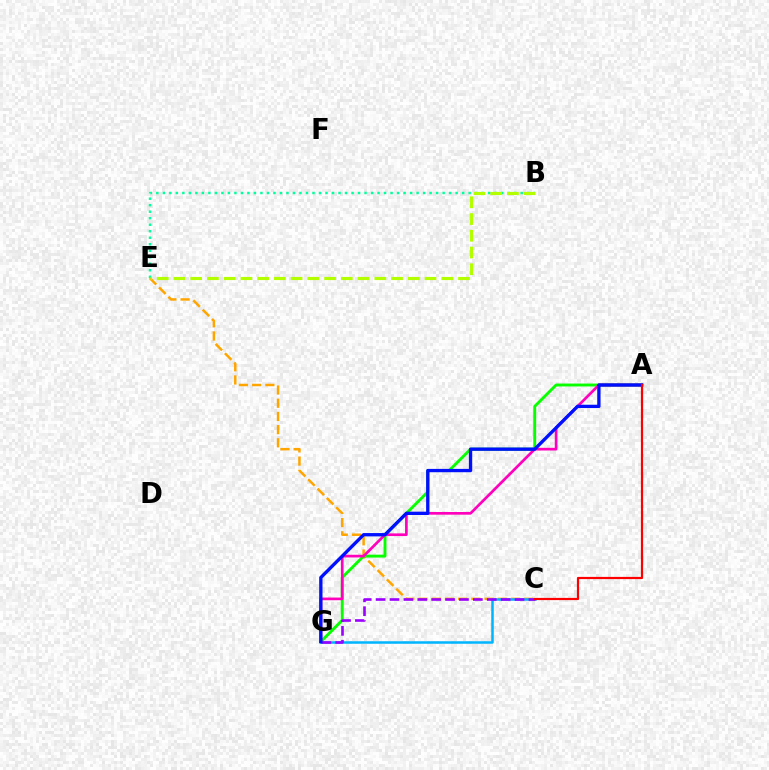{('C', 'E'): [{'color': '#ffa500', 'line_style': 'dashed', 'thickness': 1.79}], ('A', 'G'): [{'color': '#08ff00', 'line_style': 'solid', 'thickness': 2.09}, {'color': '#ff00bd', 'line_style': 'solid', 'thickness': 1.93}, {'color': '#0010ff', 'line_style': 'solid', 'thickness': 2.39}], ('C', 'G'): [{'color': '#00b5ff', 'line_style': 'solid', 'thickness': 1.81}, {'color': '#9b00ff', 'line_style': 'dashed', 'thickness': 1.89}], ('B', 'E'): [{'color': '#00ff9d', 'line_style': 'dotted', 'thickness': 1.77}, {'color': '#b3ff00', 'line_style': 'dashed', 'thickness': 2.27}], ('A', 'C'): [{'color': '#ff0000', 'line_style': 'solid', 'thickness': 1.59}]}